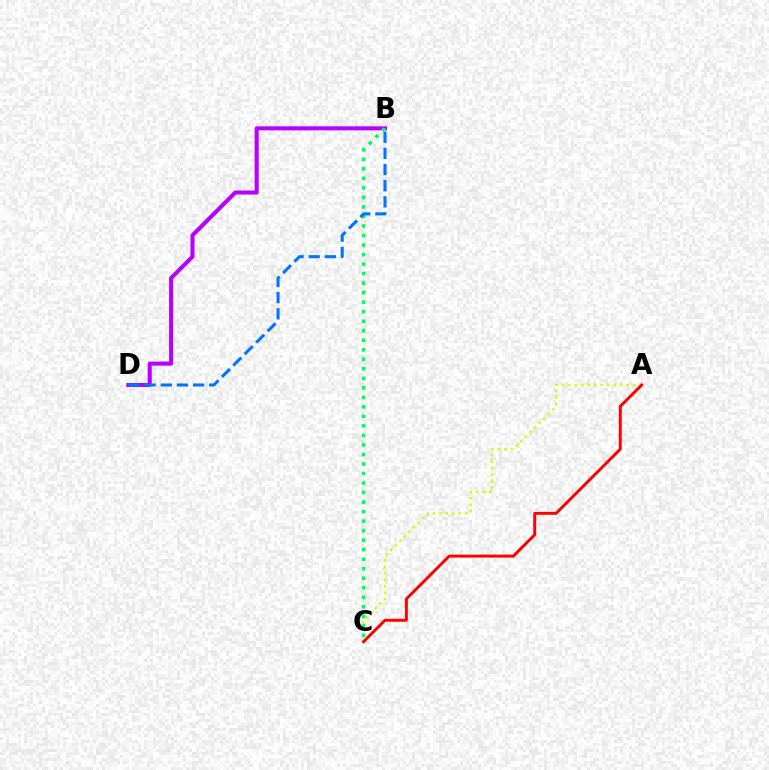{('A', 'C'): [{'color': '#d1ff00', 'line_style': 'dotted', 'thickness': 1.75}, {'color': '#ff0000', 'line_style': 'solid', 'thickness': 2.11}], ('B', 'D'): [{'color': '#b900ff', 'line_style': 'solid', 'thickness': 2.93}, {'color': '#0074ff', 'line_style': 'dashed', 'thickness': 2.19}], ('B', 'C'): [{'color': '#00ff5c', 'line_style': 'dotted', 'thickness': 2.59}]}